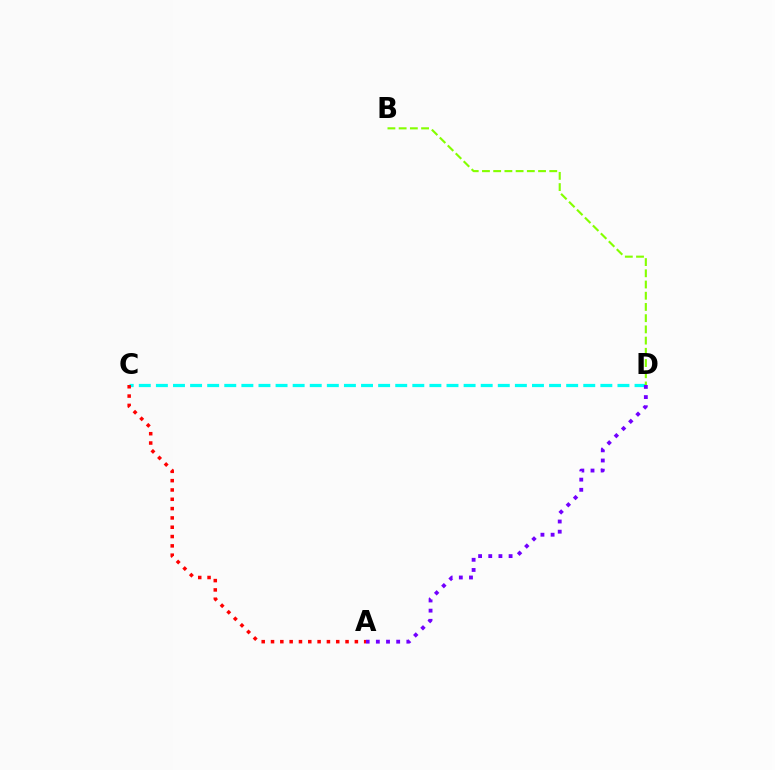{('C', 'D'): [{'color': '#00fff6', 'line_style': 'dashed', 'thickness': 2.32}], ('A', 'D'): [{'color': '#7200ff', 'line_style': 'dotted', 'thickness': 2.76}], ('B', 'D'): [{'color': '#84ff00', 'line_style': 'dashed', 'thickness': 1.52}], ('A', 'C'): [{'color': '#ff0000', 'line_style': 'dotted', 'thickness': 2.53}]}